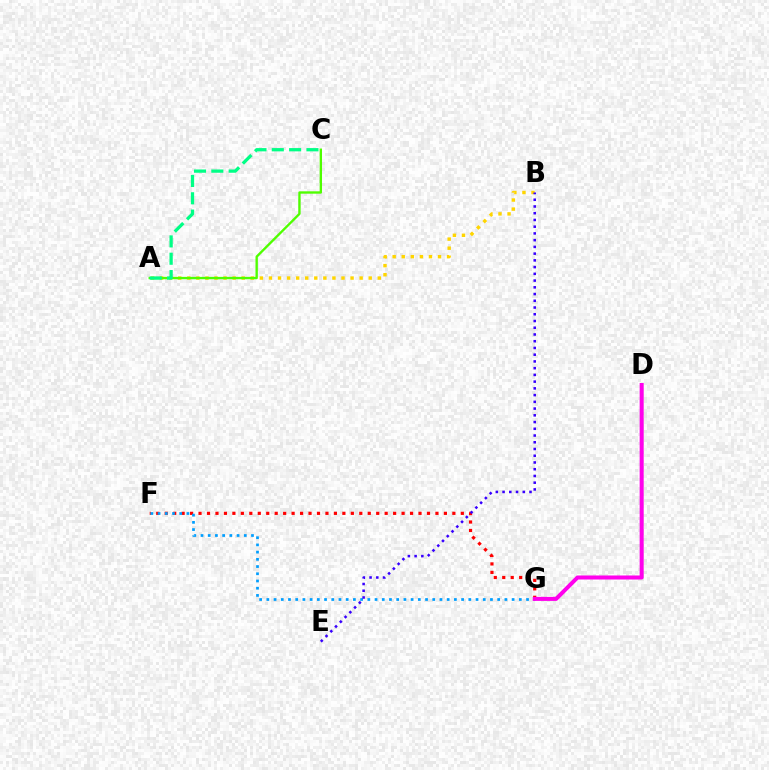{('A', 'B'): [{'color': '#ffd500', 'line_style': 'dotted', 'thickness': 2.46}], ('A', 'C'): [{'color': '#4fff00', 'line_style': 'solid', 'thickness': 1.7}, {'color': '#00ff86', 'line_style': 'dashed', 'thickness': 2.35}], ('F', 'G'): [{'color': '#ff0000', 'line_style': 'dotted', 'thickness': 2.3}, {'color': '#009eff', 'line_style': 'dotted', 'thickness': 1.96}], ('B', 'E'): [{'color': '#3700ff', 'line_style': 'dotted', 'thickness': 1.83}], ('D', 'G'): [{'color': '#ff00ed', 'line_style': 'solid', 'thickness': 2.9}]}